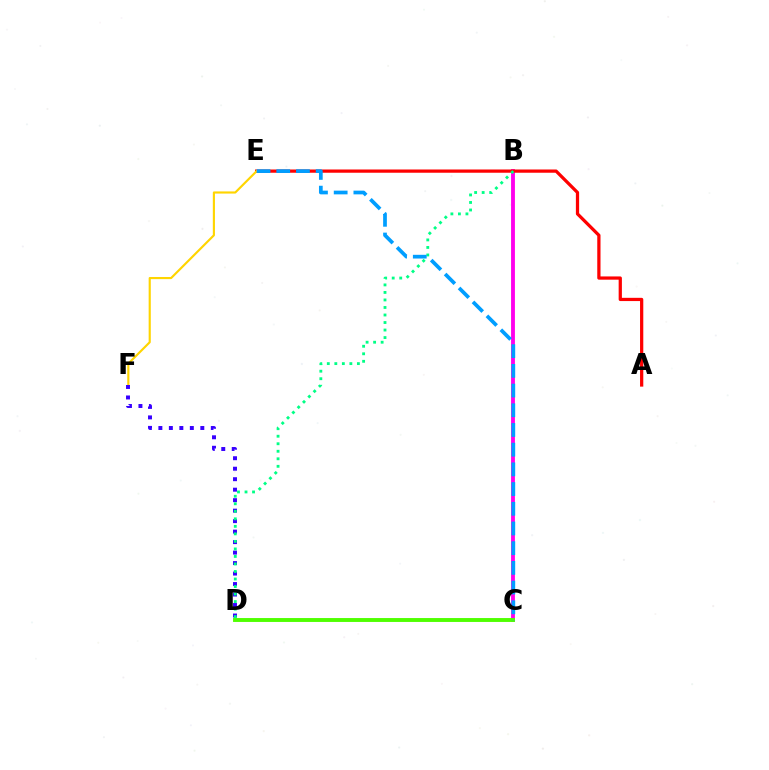{('B', 'C'): [{'color': '#ff00ed', 'line_style': 'solid', 'thickness': 2.77}], ('A', 'E'): [{'color': '#ff0000', 'line_style': 'solid', 'thickness': 2.33}], ('E', 'F'): [{'color': '#ffd500', 'line_style': 'solid', 'thickness': 1.54}], ('D', 'F'): [{'color': '#3700ff', 'line_style': 'dotted', 'thickness': 2.85}], ('C', 'D'): [{'color': '#4fff00', 'line_style': 'solid', 'thickness': 2.81}], ('B', 'D'): [{'color': '#00ff86', 'line_style': 'dotted', 'thickness': 2.04}], ('C', 'E'): [{'color': '#009eff', 'line_style': 'dashed', 'thickness': 2.68}]}